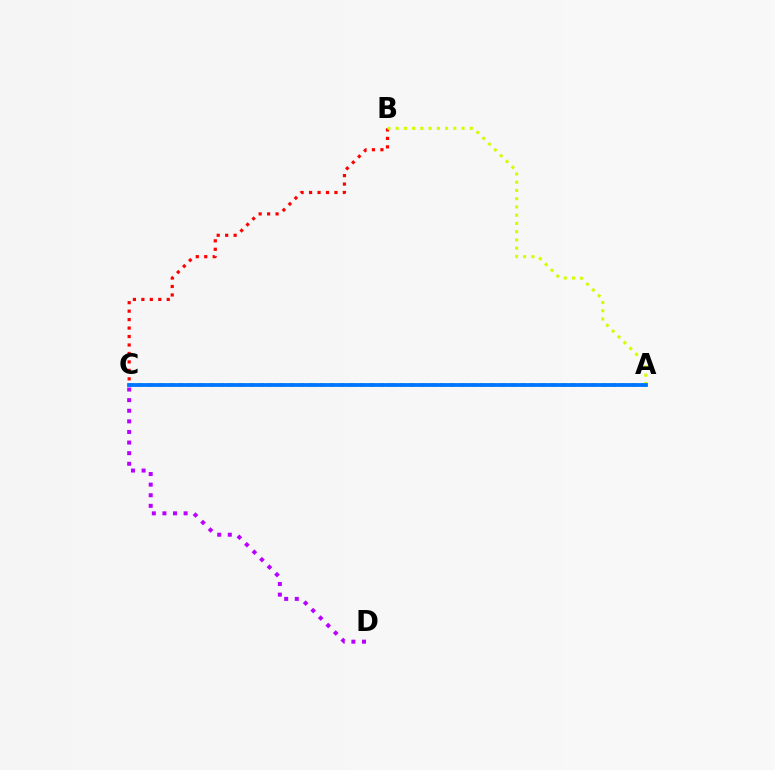{('B', 'C'): [{'color': '#ff0000', 'line_style': 'dotted', 'thickness': 2.3}], ('C', 'D'): [{'color': '#b900ff', 'line_style': 'dotted', 'thickness': 2.88}], ('A', 'B'): [{'color': '#d1ff00', 'line_style': 'dotted', 'thickness': 2.24}], ('A', 'C'): [{'color': '#00ff5c', 'line_style': 'dotted', 'thickness': 2.73}, {'color': '#0074ff', 'line_style': 'solid', 'thickness': 2.73}]}